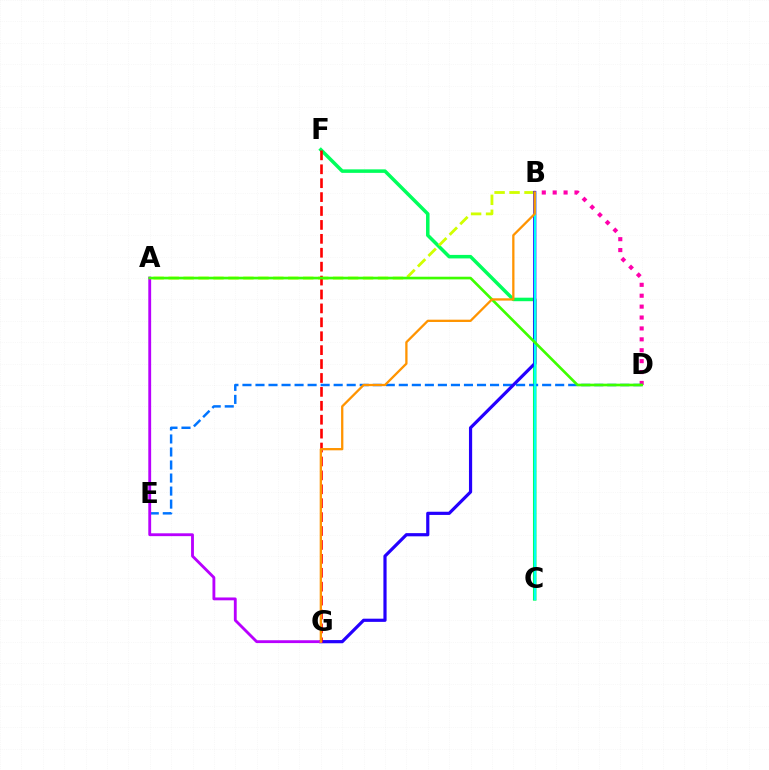{('B', 'D'): [{'color': '#ff00ac', 'line_style': 'dotted', 'thickness': 2.96}], ('C', 'F'): [{'color': '#00ff5c', 'line_style': 'solid', 'thickness': 2.53}], ('A', 'B'): [{'color': '#d1ff00', 'line_style': 'dashed', 'thickness': 2.03}], ('D', 'E'): [{'color': '#0074ff', 'line_style': 'dashed', 'thickness': 1.77}], ('B', 'G'): [{'color': '#2500ff', 'line_style': 'solid', 'thickness': 2.3}, {'color': '#ff9400', 'line_style': 'solid', 'thickness': 1.65}], ('F', 'G'): [{'color': '#ff0000', 'line_style': 'dashed', 'thickness': 1.89}], ('B', 'C'): [{'color': '#00fff6', 'line_style': 'solid', 'thickness': 1.59}], ('A', 'G'): [{'color': '#b900ff', 'line_style': 'solid', 'thickness': 2.05}], ('A', 'D'): [{'color': '#3dff00', 'line_style': 'solid', 'thickness': 1.91}]}